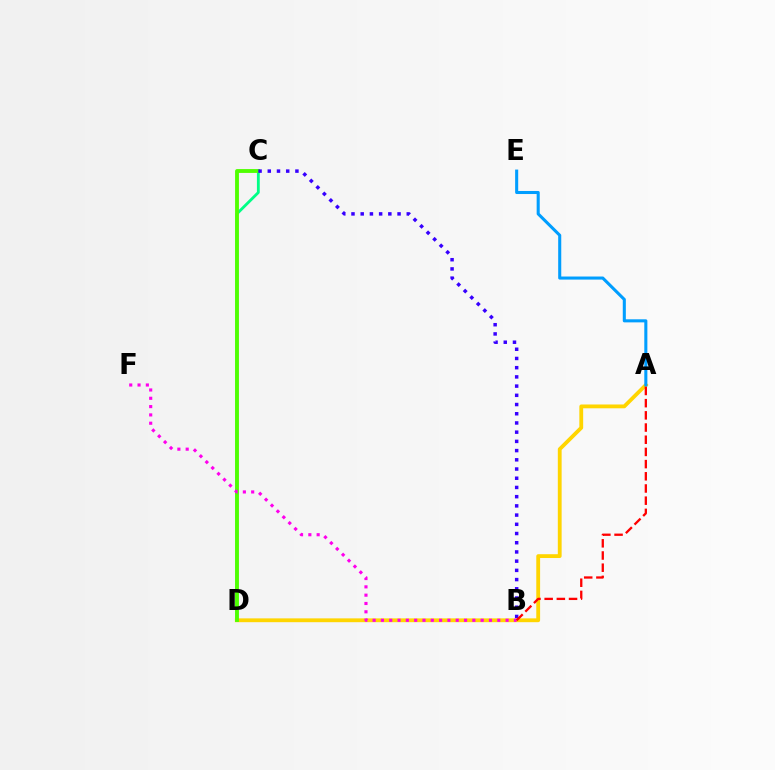{('C', 'D'): [{'color': '#00ff86', 'line_style': 'solid', 'thickness': 2.03}, {'color': '#4fff00', 'line_style': 'solid', 'thickness': 2.77}], ('A', 'D'): [{'color': '#ffd500', 'line_style': 'solid', 'thickness': 2.75}], ('A', 'E'): [{'color': '#009eff', 'line_style': 'solid', 'thickness': 2.21}], ('B', 'C'): [{'color': '#3700ff', 'line_style': 'dotted', 'thickness': 2.5}], ('B', 'F'): [{'color': '#ff00ed', 'line_style': 'dotted', 'thickness': 2.26}], ('A', 'B'): [{'color': '#ff0000', 'line_style': 'dashed', 'thickness': 1.66}]}